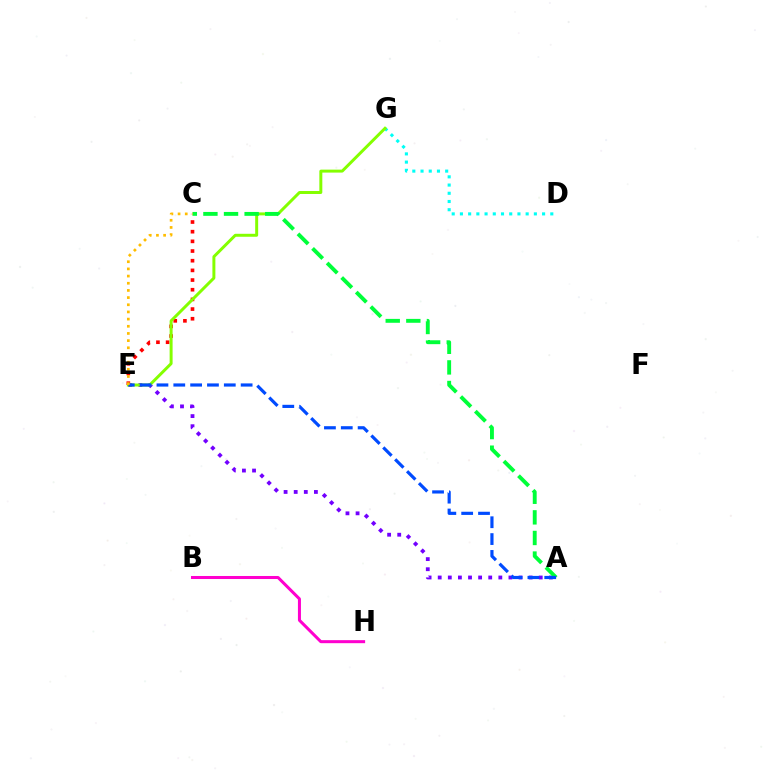{('D', 'G'): [{'color': '#00fff6', 'line_style': 'dotted', 'thickness': 2.23}], ('A', 'E'): [{'color': '#7200ff', 'line_style': 'dotted', 'thickness': 2.75}, {'color': '#004bff', 'line_style': 'dashed', 'thickness': 2.29}], ('C', 'E'): [{'color': '#ff0000', 'line_style': 'dotted', 'thickness': 2.63}, {'color': '#ffbd00', 'line_style': 'dotted', 'thickness': 1.95}], ('E', 'G'): [{'color': '#84ff00', 'line_style': 'solid', 'thickness': 2.14}], ('A', 'C'): [{'color': '#00ff39', 'line_style': 'dashed', 'thickness': 2.8}], ('B', 'H'): [{'color': '#ff00cf', 'line_style': 'solid', 'thickness': 2.18}]}